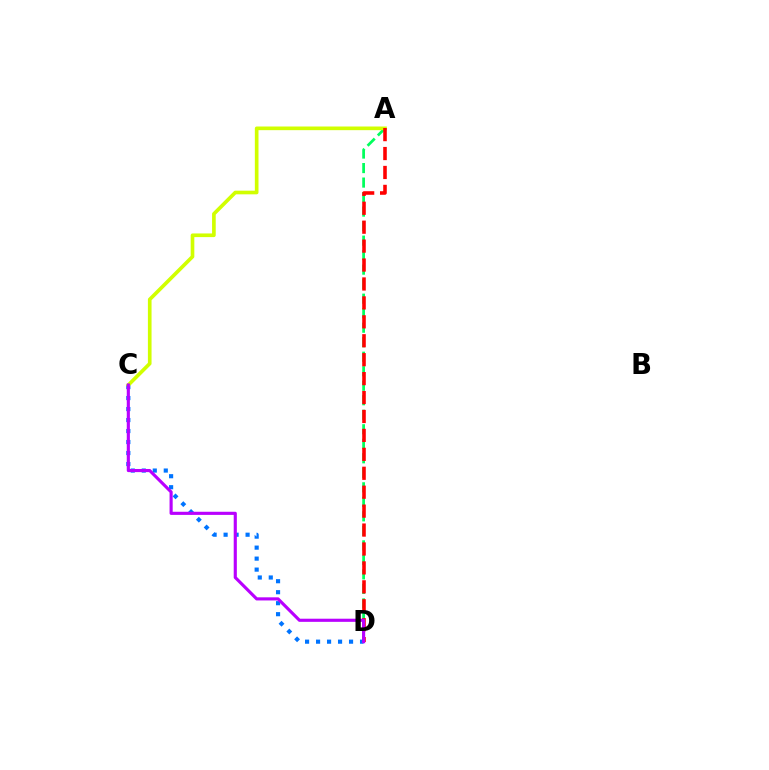{('A', 'D'): [{'color': '#00ff5c', 'line_style': 'dashed', 'thickness': 1.97}, {'color': '#ff0000', 'line_style': 'dashed', 'thickness': 2.57}], ('C', 'D'): [{'color': '#0074ff', 'line_style': 'dotted', 'thickness': 2.99}, {'color': '#b900ff', 'line_style': 'solid', 'thickness': 2.26}], ('A', 'C'): [{'color': '#d1ff00', 'line_style': 'solid', 'thickness': 2.63}]}